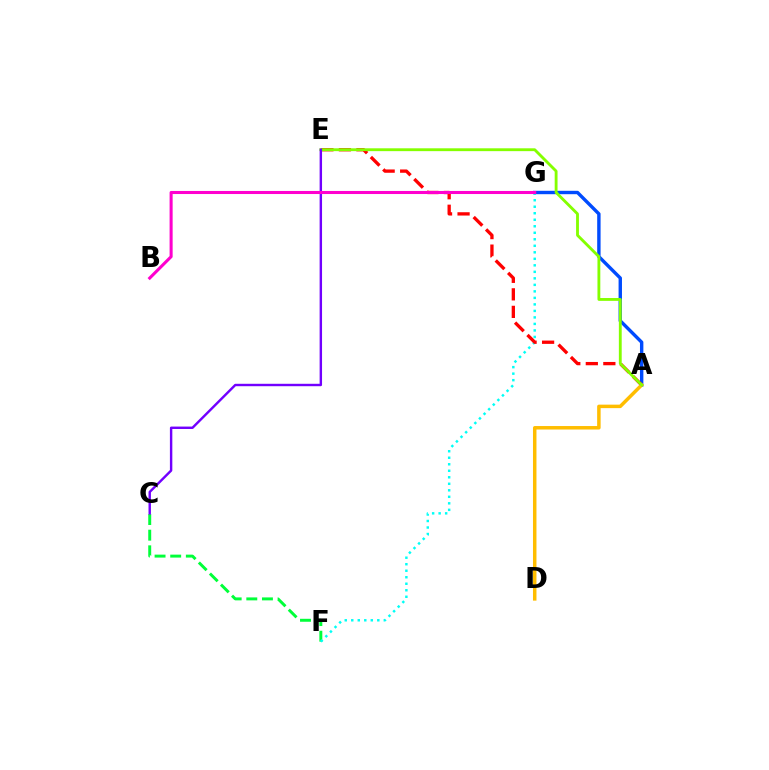{('C', 'F'): [{'color': '#00ff39', 'line_style': 'dashed', 'thickness': 2.12}], ('A', 'G'): [{'color': '#004bff', 'line_style': 'solid', 'thickness': 2.45}], ('F', 'G'): [{'color': '#00fff6', 'line_style': 'dotted', 'thickness': 1.77}], ('A', 'E'): [{'color': '#ff0000', 'line_style': 'dashed', 'thickness': 2.38}, {'color': '#84ff00', 'line_style': 'solid', 'thickness': 2.05}], ('A', 'D'): [{'color': '#ffbd00', 'line_style': 'solid', 'thickness': 2.51}], ('C', 'E'): [{'color': '#7200ff', 'line_style': 'solid', 'thickness': 1.74}], ('B', 'G'): [{'color': '#ff00cf', 'line_style': 'solid', 'thickness': 2.2}]}